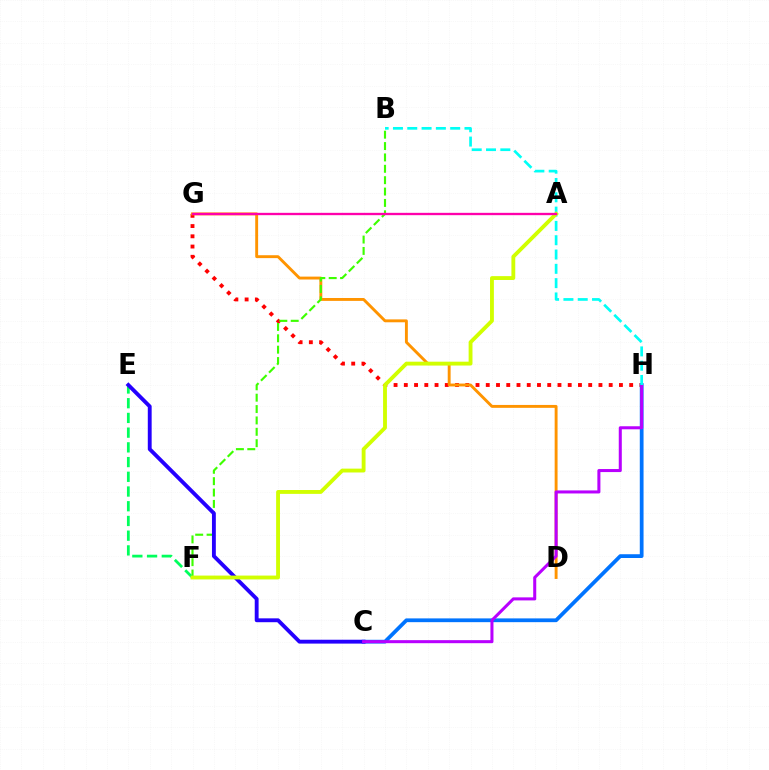{('G', 'H'): [{'color': '#ff0000', 'line_style': 'dotted', 'thickness': 2.78}], ('D', 'G'): [{'color': '#ff9400', 'line_style': 'solid', 'thickness': 2.08}], ('B', 'F'): [{'color': '#3dff00', 'line_style': 'dashed', 'thickness': 1.55}], ('C', 'H'): [{'color': '#0074ff', 'line_style': 'solid', 'thickness': 2.71}, {'color': '#b900ff', 'line_style': 'solid', 'thickness': 2.19}], ('E', 'F'): [{'color': '#00ff5c', 'line_style': 'dashed', 'thickness': 2.0}], ('C', 'E'): [{'color': '#2500ff', 'line_style': 'solid', 'thickness': 2.78}], ('B', 'H'): [{'color': '#00fff6', 'line_style': 'dashed', 'thickness': 1.94}], ('A', 'F'): [{'color': '#d1ff00', 'line_style': 'solid', 'thickness': 2.77}], ('A', 'G'): [{'color': '#ff00ac', 'line_style': 'solid', 'thickness': 1.68}]}